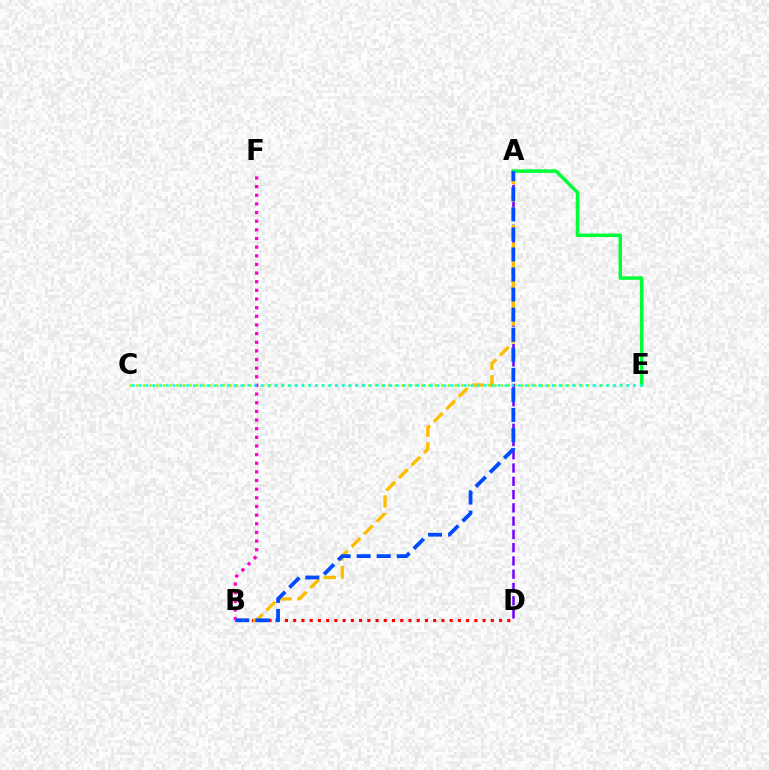{('C', 'E'): [{'color': '#84ff00', 'line_style': 'dotted', 'thickness': 1.8}, {'color': '#00fff6', 'line_style': 'dotted', 'thickness': 1.84}], ('B', 'D'): [{'color': '#ff0000', 'line_style': 'dotted', 'thickness': 2.24}], ('B', 'F'): [{'color': '#ff00cf', 'line_style': 'dotted', 'thickness': 2.35}], ('A', 'D'): [{'color': '#7200ff', 'line_style': 'dashed', 'thickness': 1.8}], ('A', 'B'): [{'color': '#ffbd00', 'line_style': 'dashed', 'thickness': 2.4}, {'color': '#004bff', 'line_style': 'dashed', 'thickness': 2.73}], ('A', 'E'): [{'color': '#00ff39', 'line_style': 'solid', 'thickness': 2.53}]}